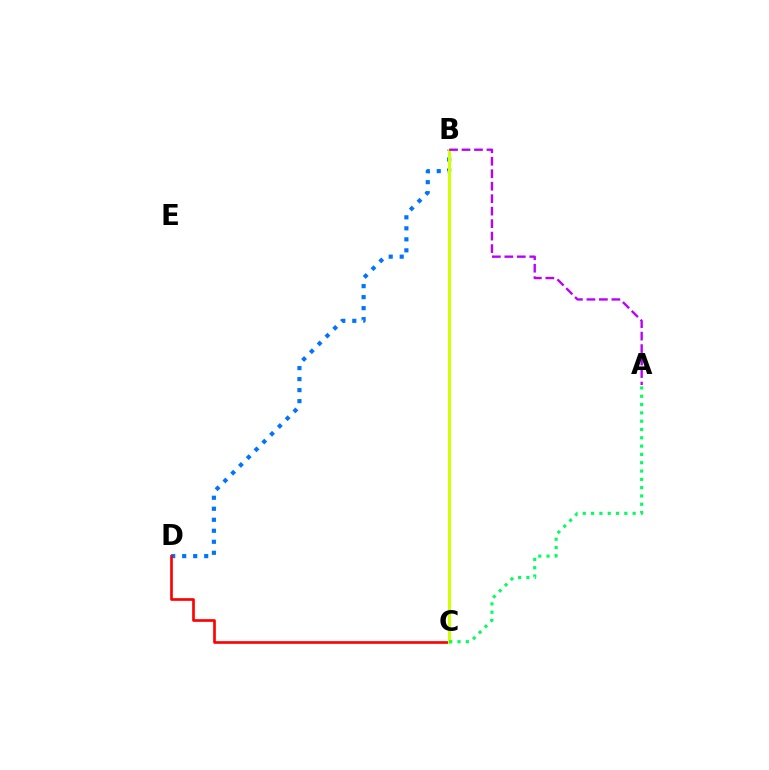{('B', 'D'): [{'color': '#0074ff', 'line_style': 'dotted', 'thickness': 2.99}], ('C', 'D'): [{'color': '#ff0000', 'line_style': 'solid', 'thickness': 1.92}], ('B', 'C'): [{'color': '#d1ff00', 'line_style': 'solid', 'thickness': 2.18}], ('A', 'B'): [{'color': '#b900ff', 'line_style': 'dashed', 'thickness': 1.7}], ('A', 'C'): [{'color': '#00ff5c', 'line_style': 'dotted', 'thickness': 2.26}]}